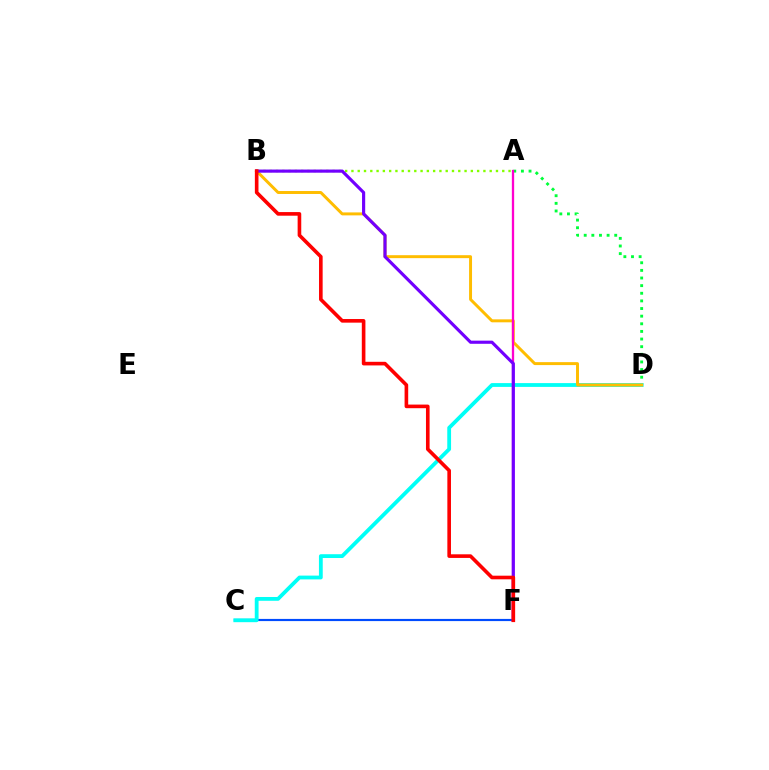{('A', 'D'): [{'color': '#00ff39', 'line_style': 'dotted', 'thickness': 2.07}], ('C', 'F'): [{'color': '#004bff', 'line_style': 'solid', 'thickness': 1.57}], ('C', 'D'): [{'color': '#00fff6', 'line_style': 'solid', 'thickness': 2.74}], ('B', 'D'): [{'color': '#ffbd00', 'line_style': 'solid', 'thickness': 2.13}], ('A', 'B'): [{'color': '#84ff00', 'line_style': 'dotted', 'thickness': 1.71}], ('A', 'F'): [{'color': '#ff00cf', 'line_style': 'solid', 'thickness': 1.66}], ('B', 'F'): [{'color': '#7200ff', 'line_style': 'solid', 'thickness': 2.27}, {'color': '#ff0000', 'line_style': 'solid', 'thickness': 2.61}]}